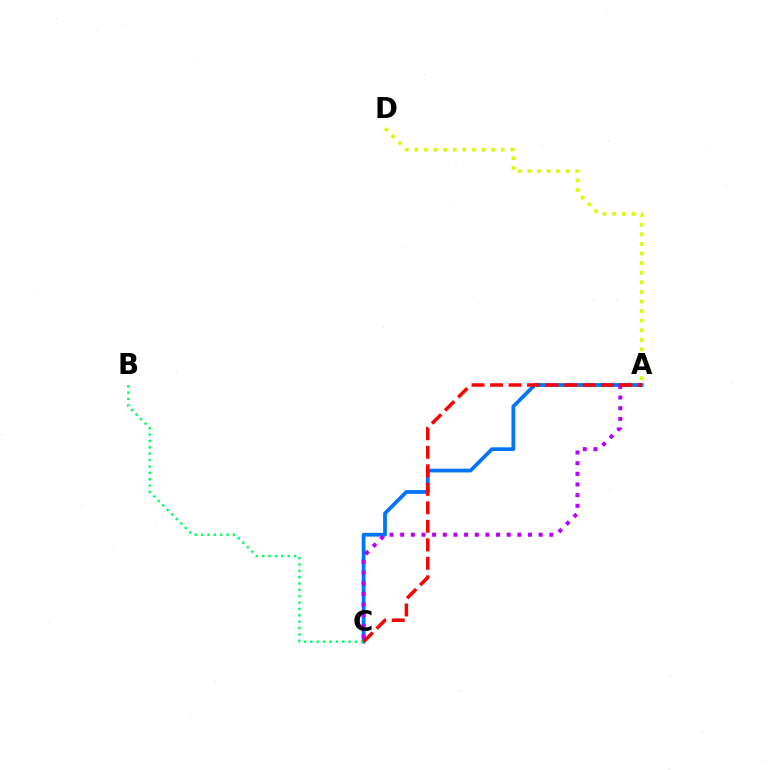{('A', 'C'): [{'color': '#0074ff', 'line_style': 'solid', 'thickness': 2.7}, {'color': '#b900ff', 'line_style': 'dotted', 'thickness': 2.89}, {'color': '#ff0000', 'line_style': 'dashed', 'thickness': 2.51}], ('B', 'C'): [{'color': '#00ff5c', 'line_style': 'dotted', 'thickness': 1.73}], ('A', 'D'): [{'color': '#d1ff00', 'line_style': 'dotted', 'thickness': 2.61}]}